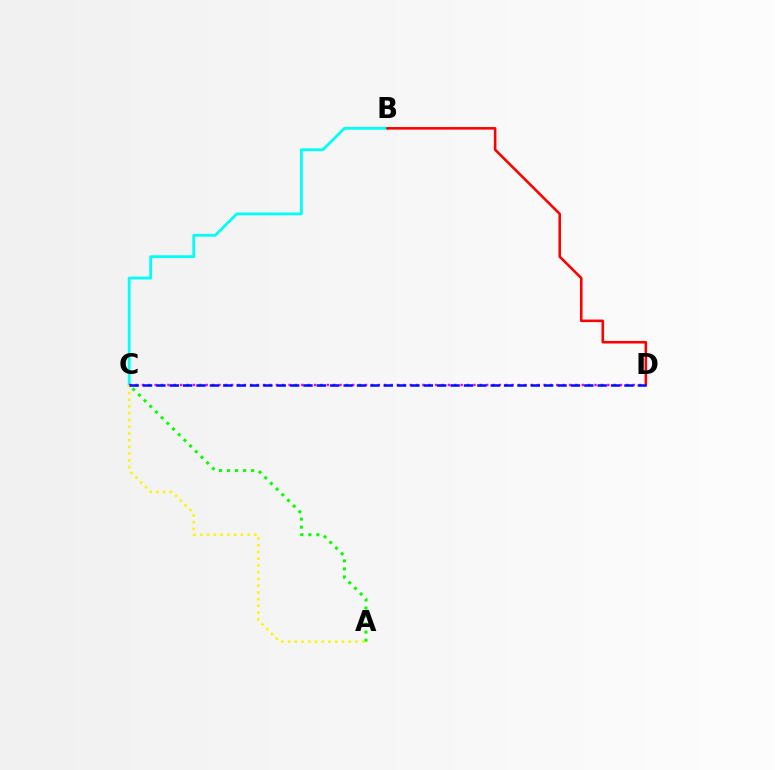{('B', 'C'): [{'color': '#00fff6', 'line_style': 'solid', 'thickness': 2.02}], ('C', 'D'): [{'color': '#ee00ff', 'line_style': 'dotted', 'thickness': 1.73}, {'color': '#0010ff', 'line_style': 'dashed', 'thickness': 1.82}], ('B', 'D'): [{'color': '#ff0000', 'line_style': 'solid', 'thickness': 1.85}], ('A', 'C'): [{'color': '#fcf500', 'line_style': 'dotted', 'thickness': 1.83}, {'color': '#08ff00', 'line_style': 'dotted', 'thickness': 2.18}]}